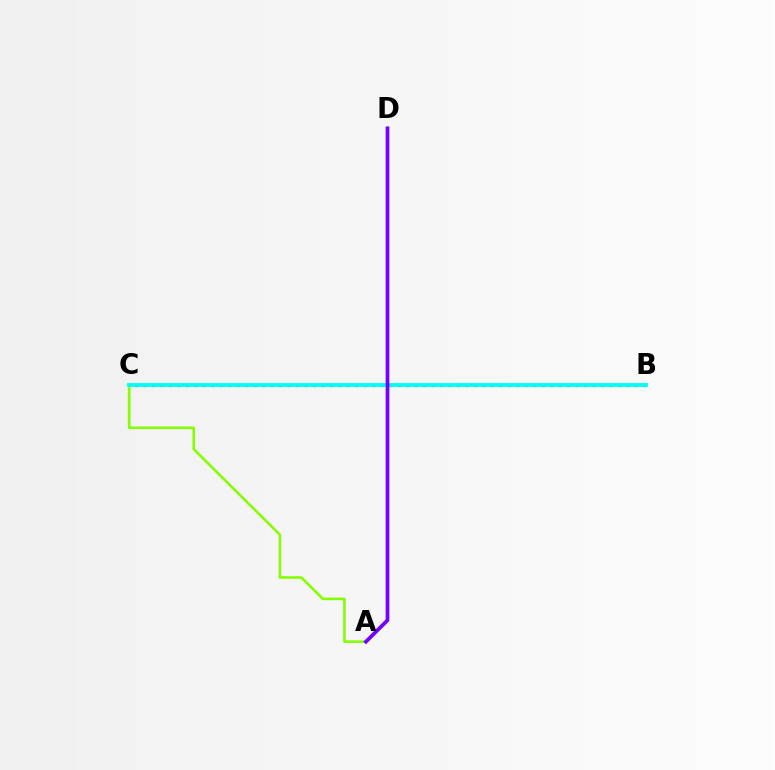{('B', 'C'): [{'color': '#ff0000', 'line_style': 'dotted', 'thickness': 2.3}, {'color': '#00fff6', 'line_style': 'solid', 'thickness': 2.77}], ('A', 'C'): [{'color': '#84ff00', 'line_style': 'solid', 'thickness': 1.87}], ('A', 'D'): [{'color': '#7200ff', 'line_style': 'solid', 'thickness': 2.67}]}